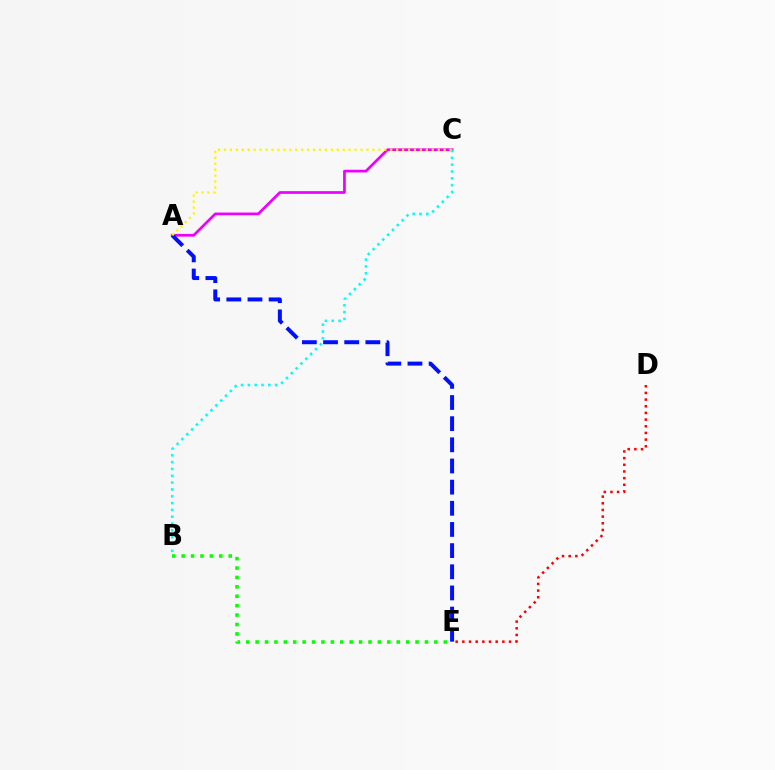{('A', 'C'): [{'color': '#ee00ff', 'line_style': 'solid', 'thickness': 1.96}, {'color': '#fcf500', 'line_style': 'dotted', 'thickness': 1.61}], ('B', 'E'): [{'color': '#08ff00', 'line_style': 'dotted', 'thickness': 2.56}], ('A', 'E'): [{'color': '#0010ff', 'line_style': 'dashed', 'thickness': 2.87}], ('B', 'C'): [{'color': '#00fff6', 'line_style': 'dotted', 'thickness': 1.85}], ('D', 'E'): [{'color': '#ff0000', 'line_style': 'dotted', 'thickness': 1.81}]}